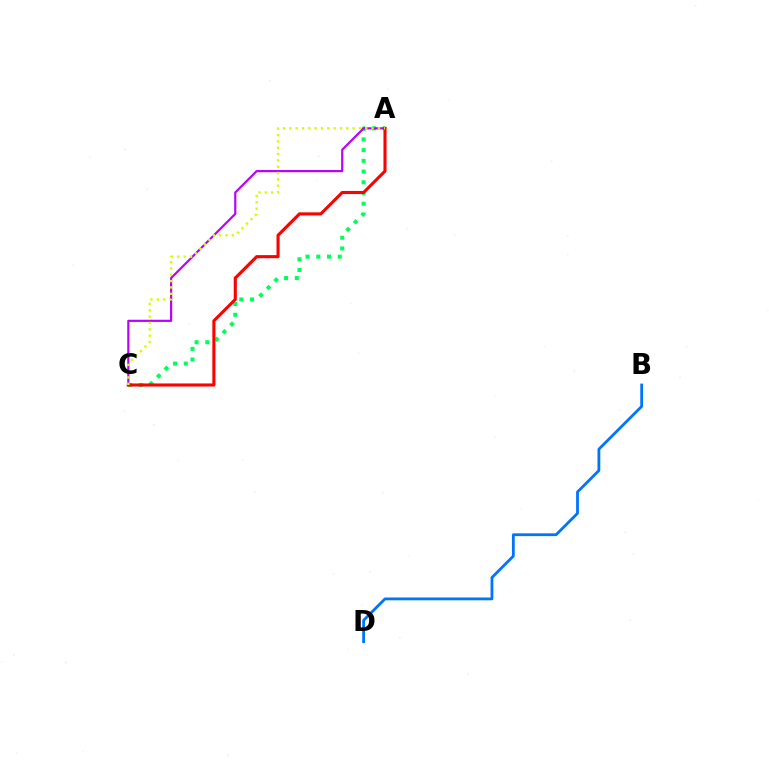{('A', 'C'): [{'color': '#00ff5c', 'line_style': 'dotted', 'thickness': 2.91}, {'color': '#b900ff', 'line_style': 'solid', 'thickness': 1.56}, {'color': '#ff0000', 'line_style': 'solid', 'thickness': 2.23}, {'color': '#d1ff00', 'line_style': 'dotted', 'thickness': 1.72}], ('B', 'D'): [{'color': '#0074ff', 'line_style': 'solid', 'thickness': 2.01}]}